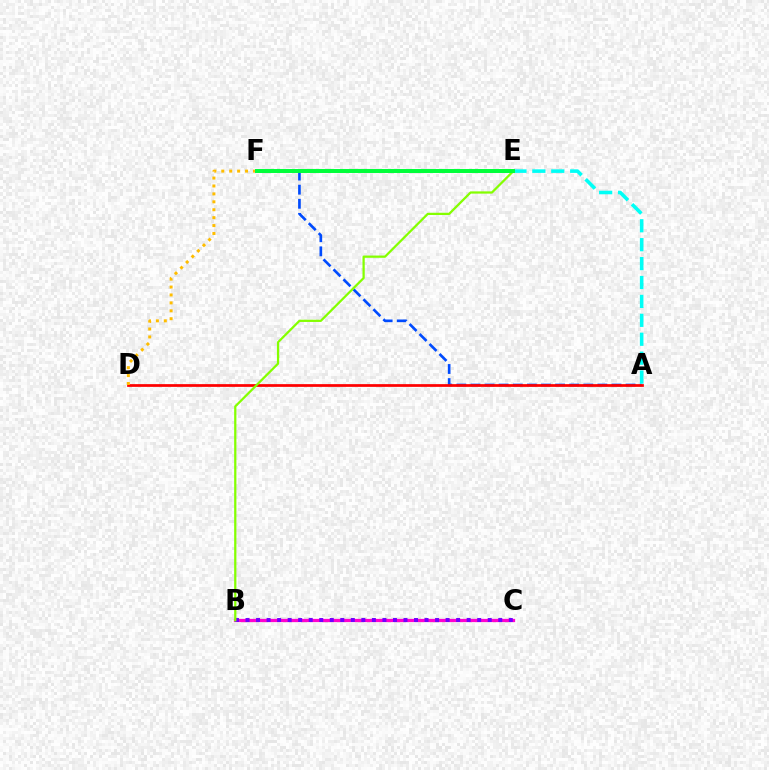{('A', 'F'): [{'color': '#004bff', 'line_style': 'dashed', 'thickness': 1.92}], ('A', 'E'): [{'color': '#00fff6', 'line_style': 'dashed', 'thickness': 2.57}], ('B', 'C'): [{'color': '#ff00cf', 'line_style': 'solid', 'thickness': 2.35}, {'color': '#7200ff', 'line_style': 'dotted', 'thickness': 2.86}], ('A', 'D'): [{'color': '#ff0000', 'line_style': 'solid', 'thickness': 1.97}], ('B', 'E'): [{'color': '#84ff00', 'line_style': 'solid', 'thickness': 1.62}], ('D', 'F'): [{'color': '#ffbd00', 'line_style': 'dotted', 'thickness': 2.15}], ('E', 'F'): [{'color': '#00ff39', 'line_style': 'solid', 'thickness': 2.86}]}